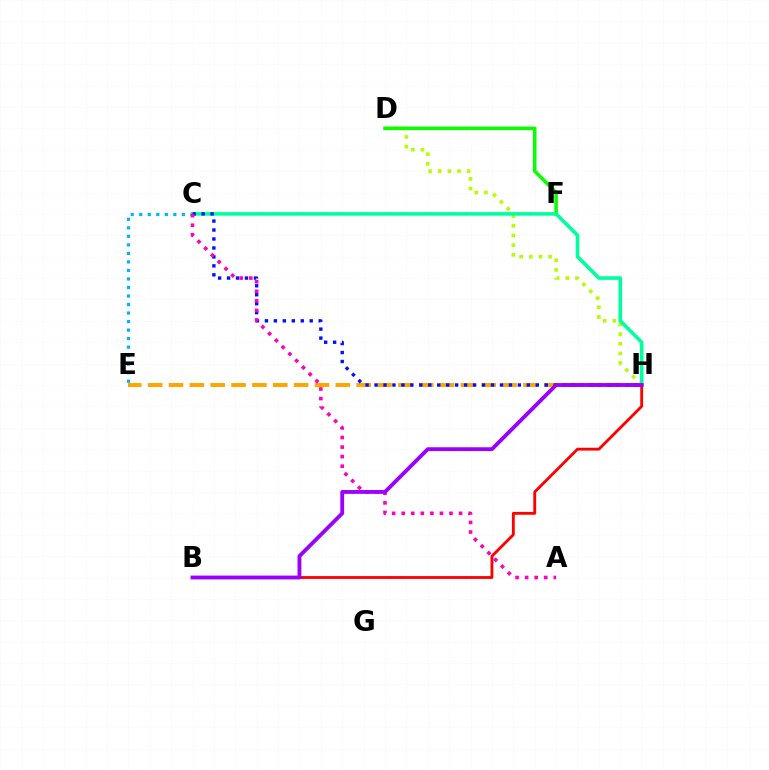{('D', 'H'): [{'color': '#b3ff00', 'line_style': 'dotted', 'thickness': 2.62}], ('E', 'H'): [{'color': '#ffa500', 'line_style': 'dashed', 'thickness': 2.83}], ('D', 'F'): [{'color': '#08ff00', 'line_style': 'solid', 'thickness': 2.55}], ('C', 'E'): [{'color': '#00b5ff', 'line_style': 'dotted', 'thickness': 2.32}], ('C', 'H'): [{'color': '#00ff9d', 'line_style': 'solid', 'thickness': 2.6}, {'color': '#0010ff', 'line_style': 'dotted', 'thickness': 2.43}], ('A', 'C'): [{'color': '#ff00bd', 'line_style': 'dotted', 'thickness': 2.6}], ('B', 'H'): [{'color': '#ff0000', 'line_style': 'solid', 'thickness': 2.05}, {'color': '#9b00ff', 'line_style': 'solid', 'thickness': 2.76}]}